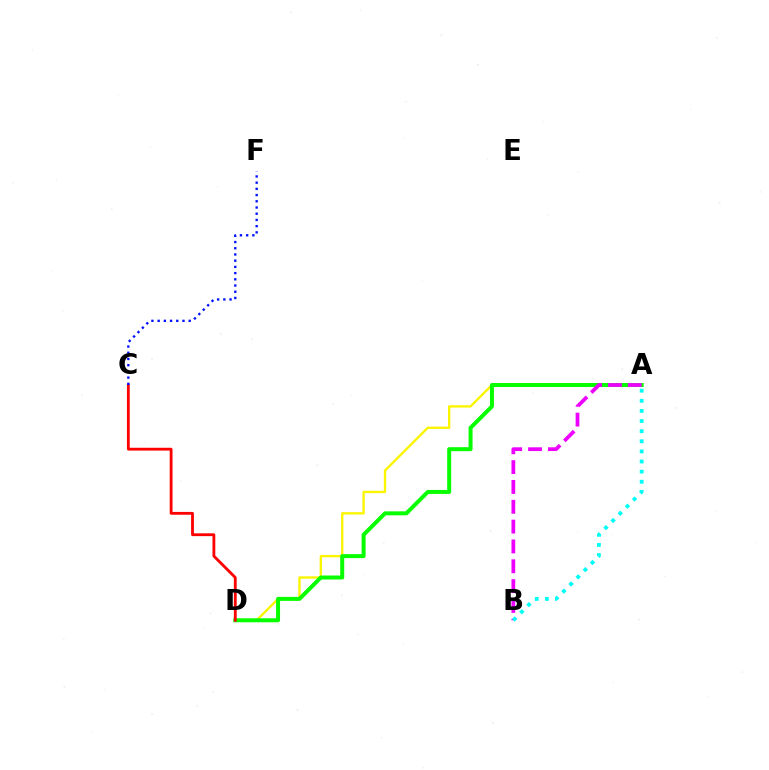{('A', 'D'): [{'color': '#fcf500', 'line_style': 'solid', 'thickness': 1.69}, {'color': '#08ff00', 'line_style': 'solid', 'thickness': 2.87}], ('C', 'D'): [{'color': '#ff0000', 'line_style': 'solid', 'thickness': 2.02}], ('A', 'B'): [{'color': '#ee00ff', 'line_style': 'dashed', 'thickness': 2.69}, {'color': '#00fff6', 'line_style': 'dotted', 'thickness': 2.75}], ('C', 'F'): [{'color': '#0010ff', 'line_style': 'dotted', 'thickness': 1.69}]}